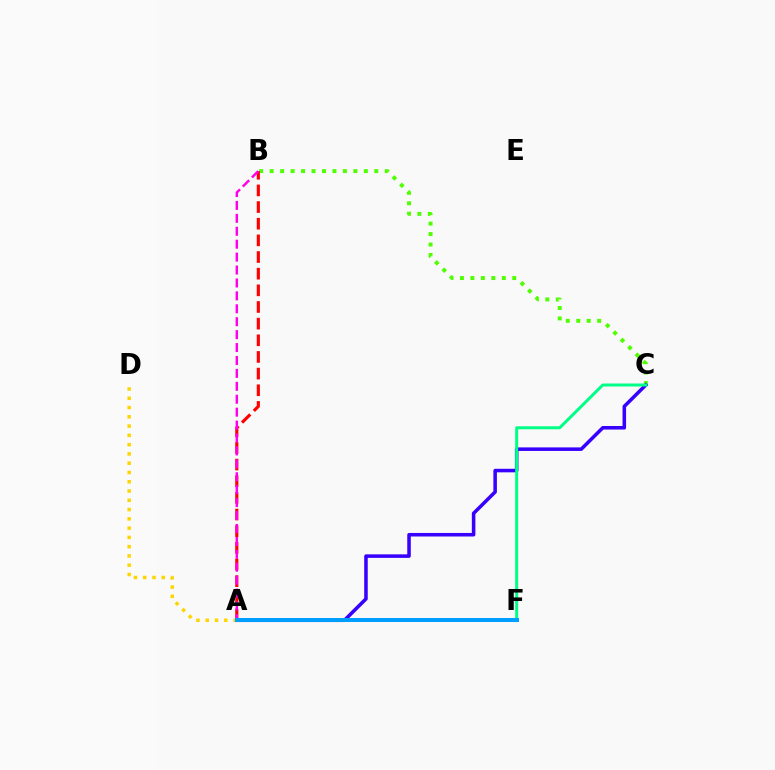{('B', 'C'): [{'color': '#4fff00', 'line_style': 'dotted', 'thickness': 2.84}], ('A', 'D'): [{'color': '#ffd500', 'line_style': 'dotted', 'thickness': 2.52}], ('A', 'B'): [{'color': '#ff0000', 'line_style': 'dashed', 'thickness': 2.26}, {'color': '#ff00ed', 'line_style': 'dashed', 'thickness': 1.76}], ('A', 'C'): [{'color': '#3700ff', 'line_style': 'solid', 'thickness': 2.55}], ('C', 'F'): [{'color': '#00ff86', 'line_style': 'solid', 'thickness': 2.15}], ('A', 'F'): [{'color': '#009eff', 'line_style': 'solid', 'thickness': 2.89}]}